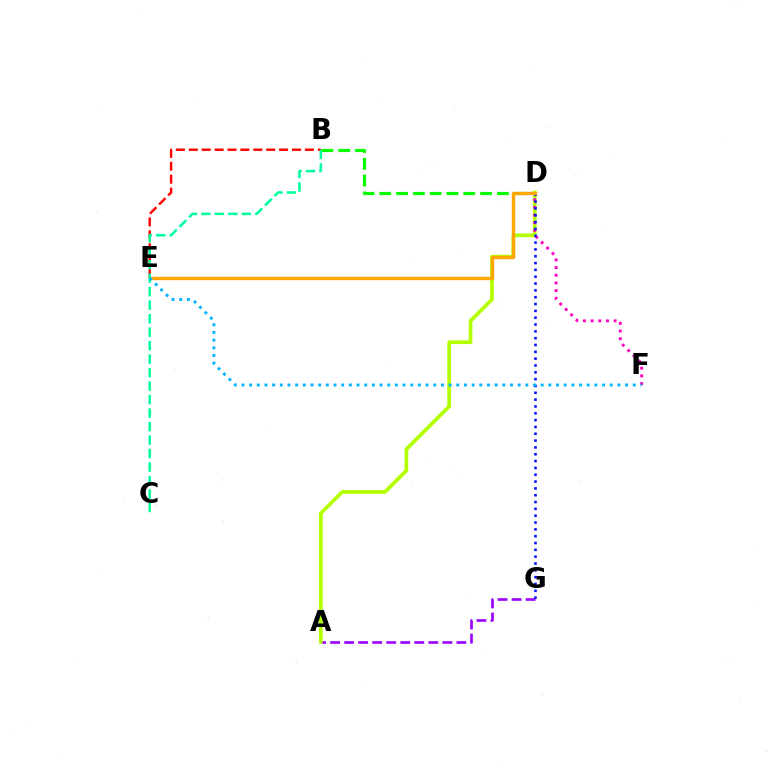{('B', 'D'): [{'color': '#08ff00', 'line_style': 'dashed', 'thickness': 2.28}], ('B', 'E'): [{'color': '#ff0000', 'line_style': 'dashed', 'thickness': 1.75}], ('A', 'G'): [{'color': '#9b00ff', 'line_style': 'dashed', 'thickness': 1.91}], ('A', 'D'): [{'color': '#b3ff00', 'line_style': 'solid', 'thickness': 2.69}], ('D', 'F'): [{'color': '#ff00bd', 'line_style': 'dotted', 'thickness': 2.08}], ('D', 'G'): [{'color': '#0010ff', 'line_style': 'dotted', 'thickness': 1.86}], ('D', 'E'): [{'color': '#ffa500', 'line_style': 'solid', 'thickness': 2.42}], ('B', 'C'): [{'color': '#00ff9d', 'line_style': 'dashed', 'thickness': 1.83}], ('E', 'F'): [{'color': '#00b5ff', 'line_style': 'dotted', 'thickness': 2.08}]}